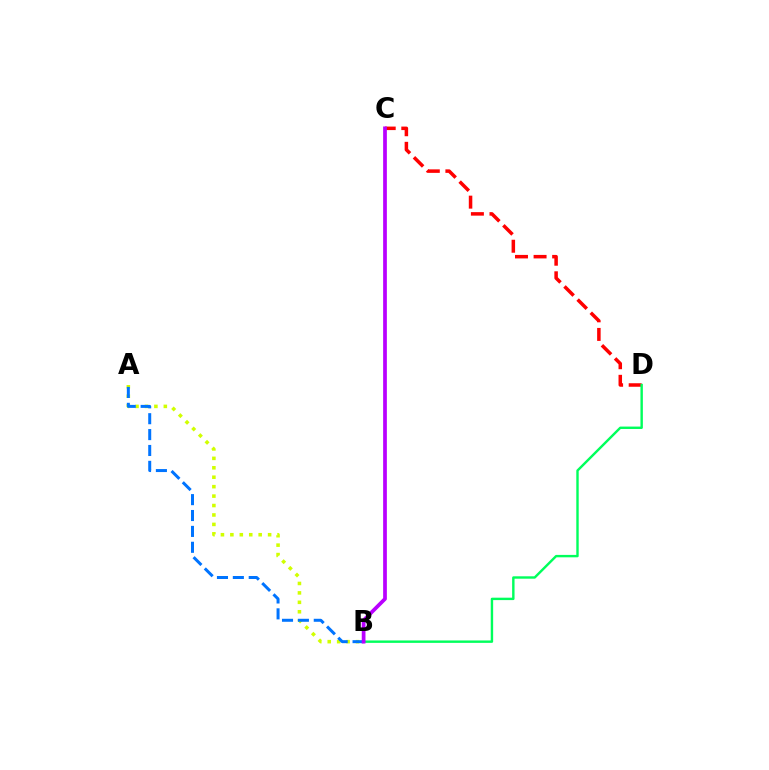{('C', 'D'): [{'color': '#ff0000', 'line_style': 'dashed', 'thickness': 2.52}], ('A', 'B'): [{'color': '#d1ff00', 'line_style': 'dotted', 'thickness': 2.56}, {'color': '#0074ff', 'line_style': 'dashed', 'thickness': 2.16}], ('B', 'D'): [{'color': '#00ff5c', 'line_style': 'solid', 'thickness': 1.73}], ('B', 'C'): [{'color': '#b900ff', 'line_style': 'solid', 'thickness': 2.69}]}